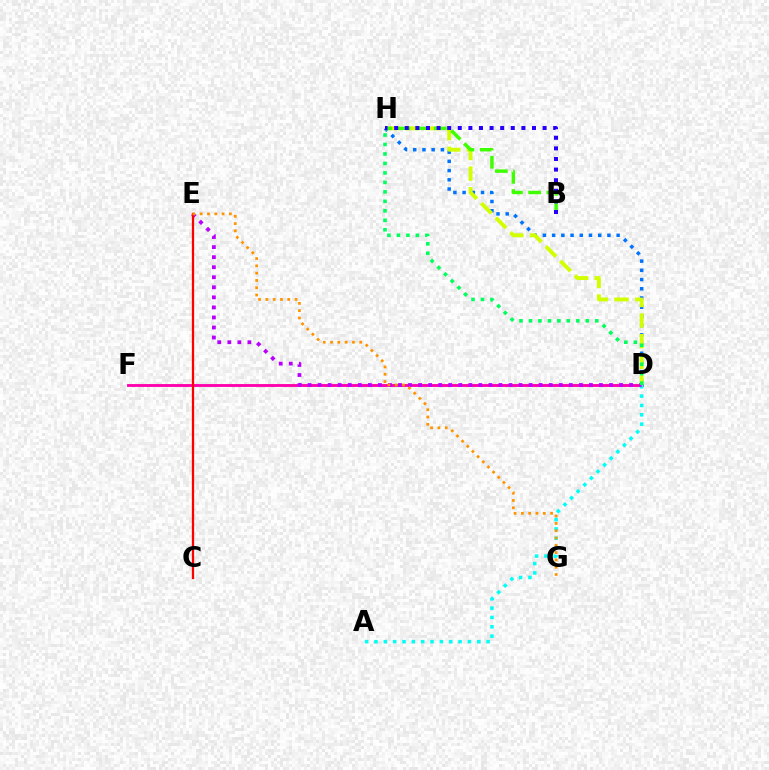{('D', 'H'): [{'color': '#0074ff', 'line_style': 'dotted', 'thickness': 2.5}, {'color': '#d1ff00', 'line_style': 'dashed', 'thickness': 2.8}, {'color': '#00ff5c', 'line_style': 'dotted', 'thickness': 2.57}], ('D', 'F'): [{'color': '#ff00ac', 'line_style': 'solid', 'thickness': 2.06}], ('B', 'H'): [{'color': '#3dff00', 'line_style': 'dashed', 'thickness': 2.48}, {'color': '#2500ff', 'line_style': 'dotted', 'thickness': 2.88}], ('A', 'D'): [{'color': '#00fff6', 'line_style': 'dotted', 'thickness': 2.54}], ('D', 'E'): [{'color': '#b900ff', 'line_style': 'dotted', 'thickness': 2.73}], ('C', 'E'): [{'color': '#ff0000', 'line_style': 'solid', 'thickness': 1.64}], ('E', 'G'): [{'color': '#ff9400', 'line_style': 'dotted', 'thickness': 1.98}]}